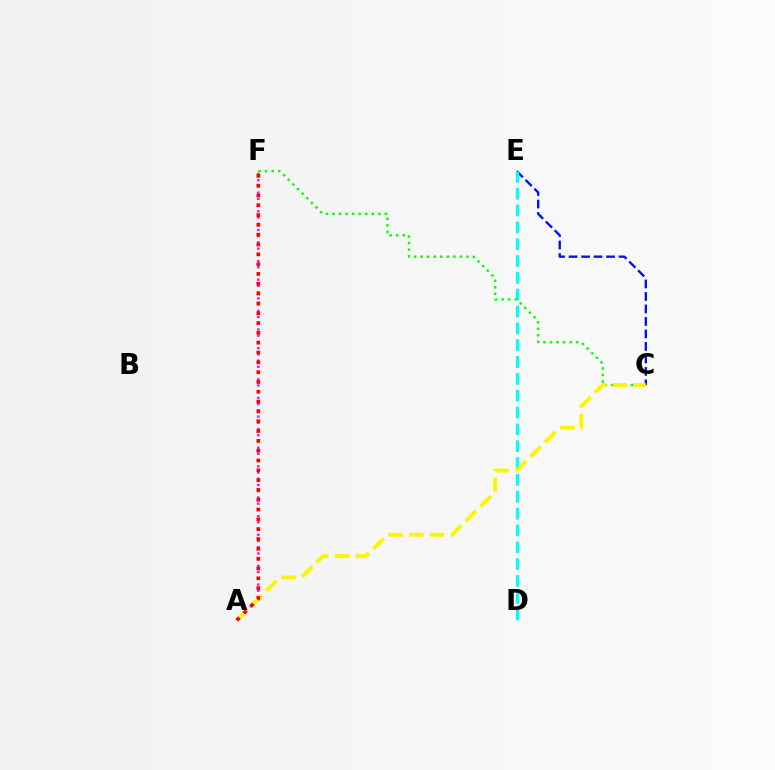{('C', 'E'): [{'color': '#0010ff', 'line_style': 'dashed', 'thickness': 1.7}], ('D', 'E'): [{'color': '#00fff6', 'line_style': 'dashed', 'thickness': 2.29}], ('A', 'F'): [{'color': '#ee00ff', 'line_style': 'dotted', 'thickness': 1.69}, {'color': '#ff0000', 'line_style': 'dotted', 'thickness': 2.67}], ('C', 'F'): [{'color': '#08ff00', 'line_style': 'dotted', 'thickness': 1.78}], ('A', 'C'): [{'color': '#fcf500', 'line_style': 'dashed', 'thickness': 2.82}]}